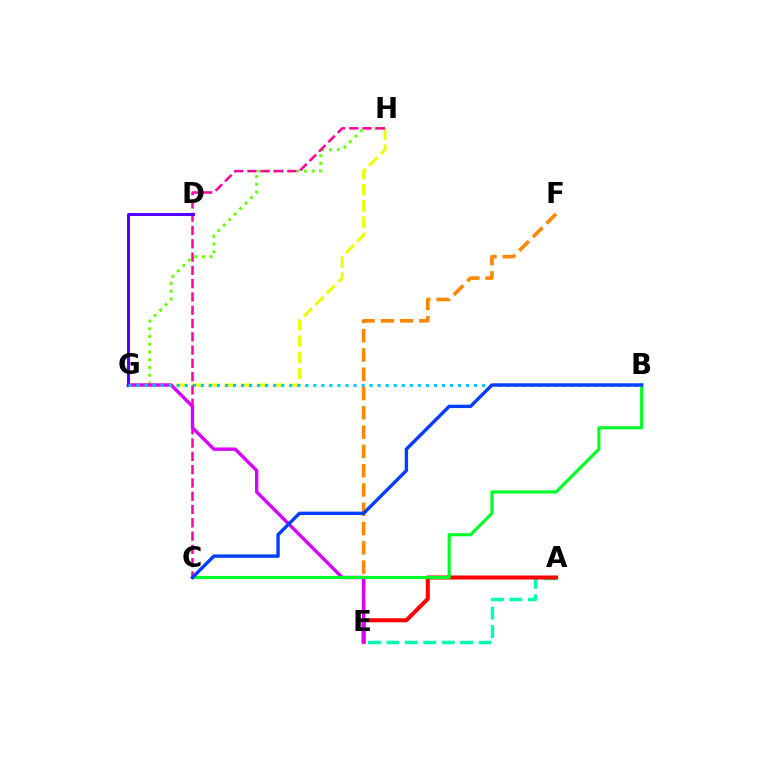{('G', 'H'): [{'color': '#66ff00', 'line_style': 'dotted', 'thickness': 2.1}, {'color': '#eeff00', 'line_style': 'dashed', 'thickness': 2.2}], ('C', 'H'): [{'color': '#ff00a0', 'line_style': 'dashed', 'thickness': 1.81}], ('E', 'F'): [{'color': '#ff8800', 'line_style': 'dashed', 'thickness': 2.62}], ('A', 'E'): [{'color': '#00ffaf', 'line_style': 'dashed', 'thickness': 2.5}, {'color': '#ff0000', 'line_style': 'solid', 'thickness': 2.91}], ('E', 'G'): [{'color': '#d600ff', 'line_style': 'solid', 'thickness': 2.43}], ('D', 'G'): [{'color': '#4f00ff', 'line_style': 'solid', 'thickness': 2.13}], ('B', 'C'): [{'color': '#00ff27', 'line_style': 'solid', 'thickness': 2.26}, {'color': '#003fff', 'line_style': 'solid', 'thickness': 2.43}], ('B', 'G'): [{'color': '#00c7ff', 'line_style': 'dotted', 'thickness': 2.18}]}